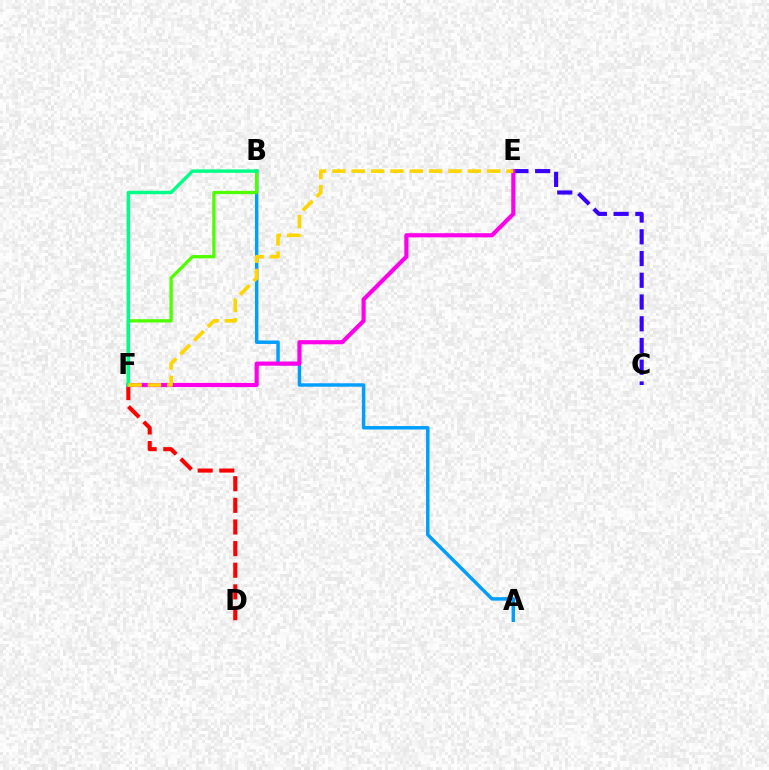{('A', 'B'): [{'color': '#009eff', 'line_style': 'solid', 'thickness': 2.49}], ('C', 'E'): [{'color': '#3700ff', 'line_style': 'dashed', 'thickness': 2.95}], ('D', 'F'): [{'color': '#ff0000', 'line_style': 'dashed', 'thickness': 2.94}], ('E', 'F'): [{'color': '#ff00ed', 'line_style': 'solid', 'thickness': 2.98}, {'color': '#ffd500', 'line_style': 'dashed', 'thickness': 2.63}], ('B', 'F'): [{'color': '#4fff00', 'line_style': 'solid', 'thickness': 2.37}, {'color': '#00ff86', 'line_style': 'solid', 'thickness': 2.48}]}